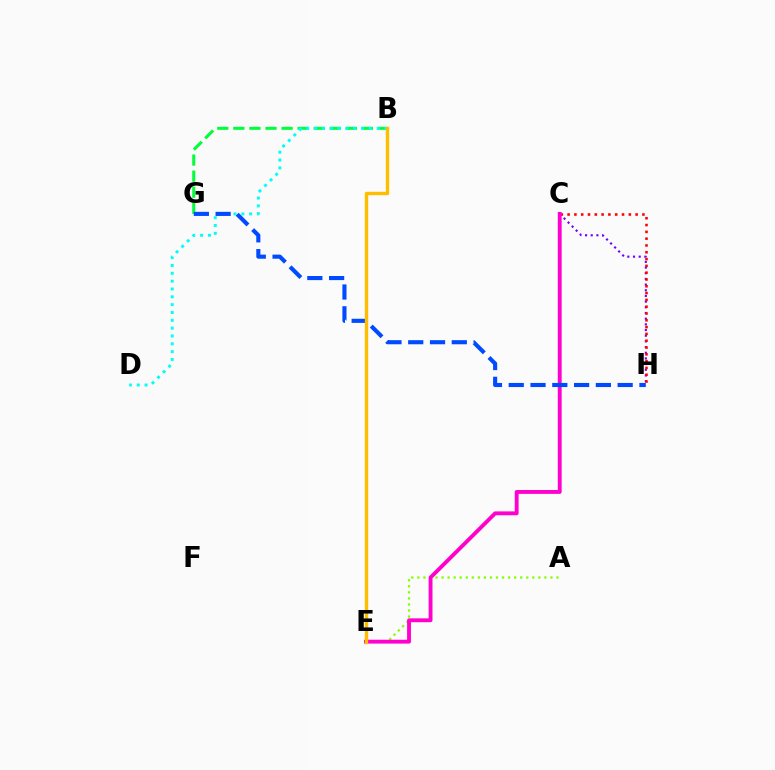{('B', 'G'): [{'color': '#00ff39', 'line_style': 'dashed', 'thickness': 2.18}], ('A', 'E'): [{'color': '#84ff00', 'line_style': 'dotted', 'thickness': 1.64}], ('C', 'H'): [{'color': '#7200ff', 'line_style': 'dotted', 'thickness': 1.54}, {'color': '#ff0000', 'line_style': 'dotted', 'thickness': 1.85}], ('C', 'E'): [{'color': '#ff00cf', 'line_style': 'solid', 'thickness': 2.78}], ('B', 'D'): [{'color': '#00fff6', 'line_style': 'dotted', 'thickness': 2.13}], ('G', 'H'): [{'color': '#004bff', 'line_style': 'dashed', 'thickness': 2.96}], ('B', 'E'): [{'color': '#ffbd00', 'line_style': 'solid', 'thickness': 2.43}]}